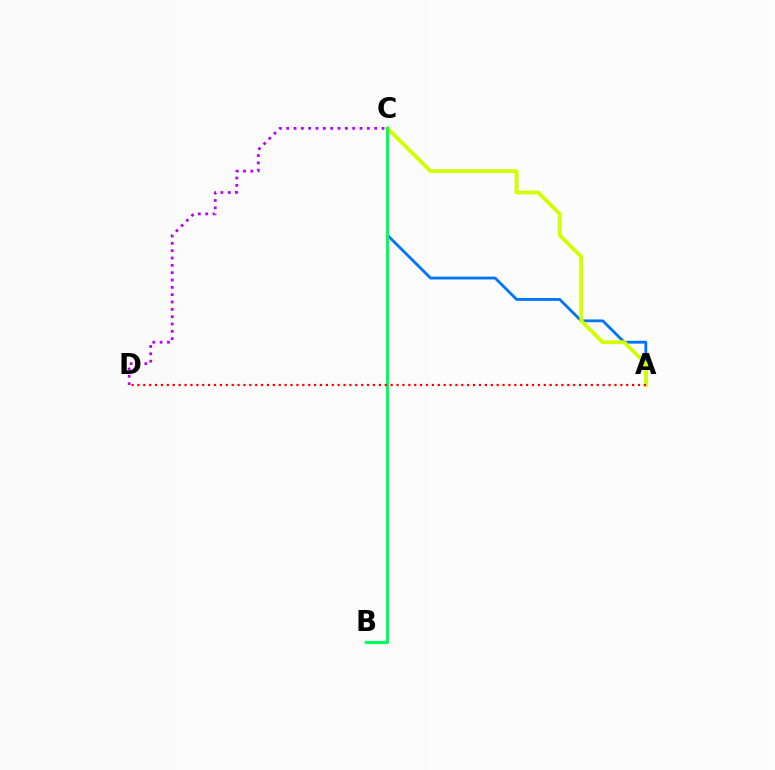{('C', 'D'): [{'color': '#b900ff', 'line_style': 'dotted', 'thickness': 1.99}], ('A', 'C'): [{'color': '#0074ff', 'line_style': 'solid', 'thickness': 2.02}, {'color': '#d1ff00', 'line_style': 'solid', 'thickness': 2.75}], ('B', 'C'): [{'color': '#00ff5c', 'line_style': 'solid', 'thickness': 2.23}], ('A', 'D'): [{'color': '#ff0000', 'line_style': 'dotted', 'thickness': 1.6}]}